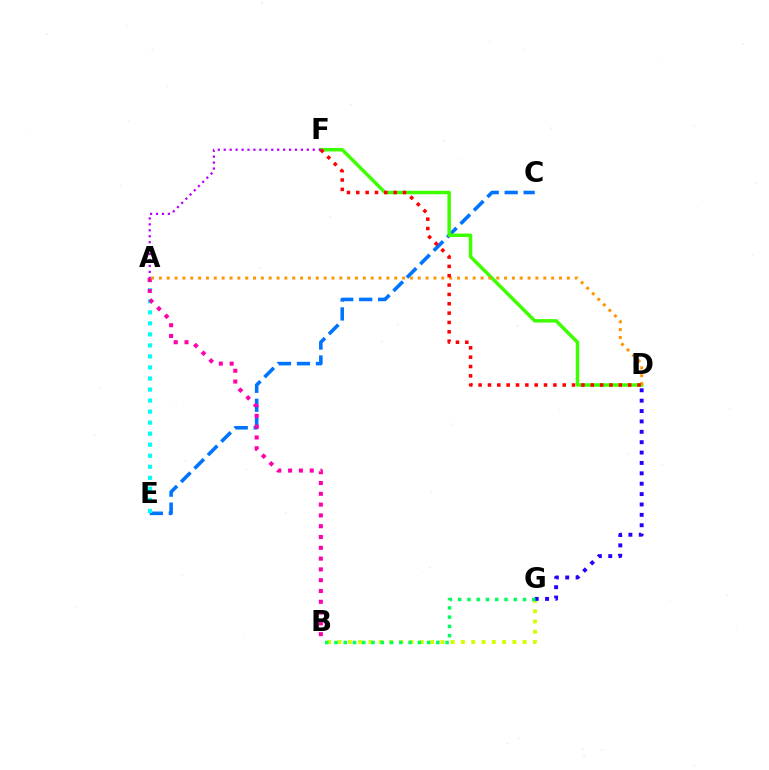{('C', 'E'): [{'color': '#0074ff', 'line_style': 'dashed', 'thickness': 2.58}], ('B', 'G'): [{'color': '#d1ff00', 'line_style': 'dotted', 'thickness': 2.79}, {'color': '#00ff5c', 'line_style': 'dotted', 'thickness': 2.52}], ('D', 'G'): [{'color': '#2500ff', 'line_style': 'dotted', 'thickness': 2.82}], ('A', 'E'): [{'color': '#00fff6', 'line_style': 'dotted', 'thickness': 3.0}], ('D', 'F'): [{'color': '#3dff00', 'line_style': 'solid', 'thickness': 2.5}, {'color': '#ff0000', 'line_style': 'dotted', 'thickness': 2.54}], ('A', 'B'): [{'color': '#ff00ac', 'line_style': 'dotted', 'thickness': 2.93}], ('A', 'D'): [{'color': '#ff9400', 'line_style': 'dotted', 'thickness': 2.13}], ('A', 'F'): [{'color': '#b900ff', 'line_style': 'dotted', 'thickness': 1.61}]}